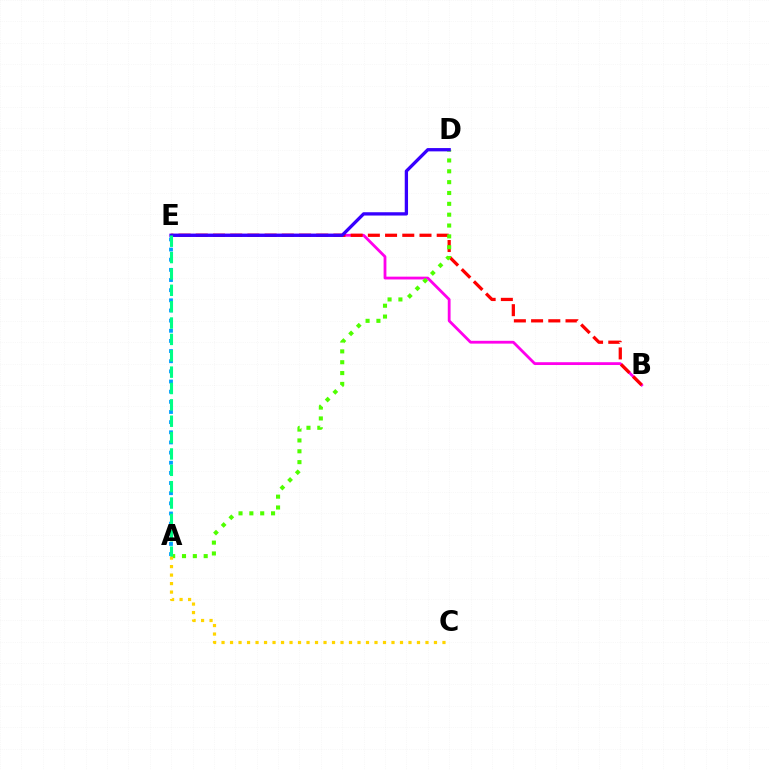{('B', 'E'): [{'color': '#ff00ed', 'line_style': 'solid', 'thickness': 2.02}, {'color': '#ff0000', 'line_style': 'dashed', 'thickness': 2.34}], ('A', 'D'): [{'color': '#4fff00', 'line_style': 'dotted', 'thickness': 2.95}], ('A', 'C'): [{'color': '#ffd500', 'line_style': 'dotted', 'thickness': 2.31}], ('D', 'E'): [{'color': '#3700ff', 'line_style': 'solid', 'thickness': 2.38}], ('A', 'E'): [{'color': '#009eff', 'line_style': 'dotted', 'thickness': 2.76}, {'color': '#00ff86', 'line_style': 'dashed', 'thickness': 2.22}]}